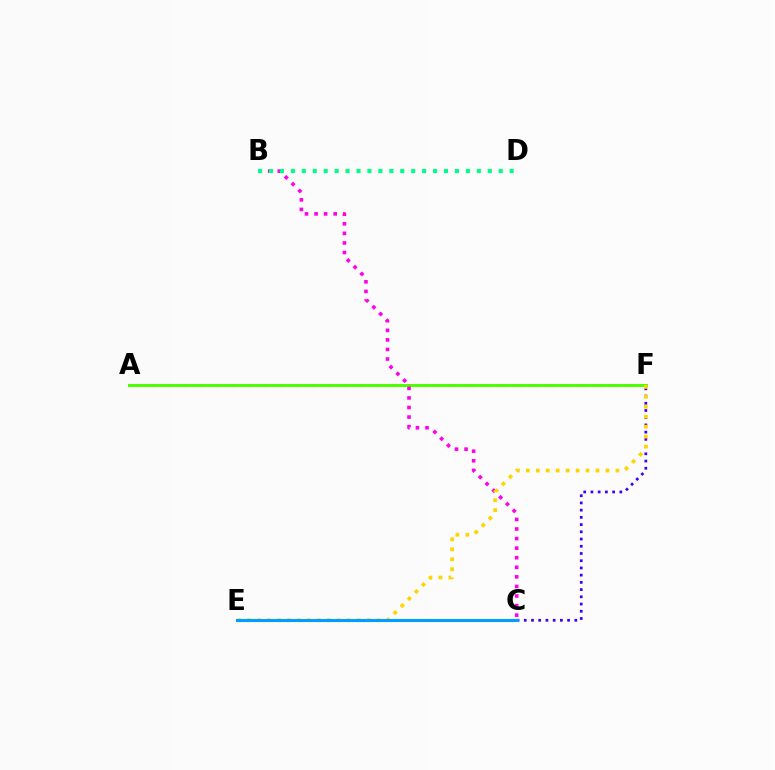{('A', 'F'): [{'color': '#ff0000', 'line_style': 'dashed', 'thickness': 2.17}, {'color': '#4fff00', 'line_style': 'solid', 'thickness': 2.13}], ('C', 'F'): [{'color': '#3700ff', 'line_style': 'dotted', 'thickness': 1.96}], ('B', 'C'): [{'color': '#ff00ed', 'line_style': 'dotted', 'thickness': 2.6}], ('B', 'D'): [{'color': '#00ff86', 'line_style': 'dotted', 'thickness': 2.97}], ('E', 'F'): [{'color': '#ffd500', 'line_style': 'dotted', 'thickness': 2.7}], ('C', 'E'): [{'color': '#009eff', 'line_style': 'solid', 'thickness': 2.24}]}